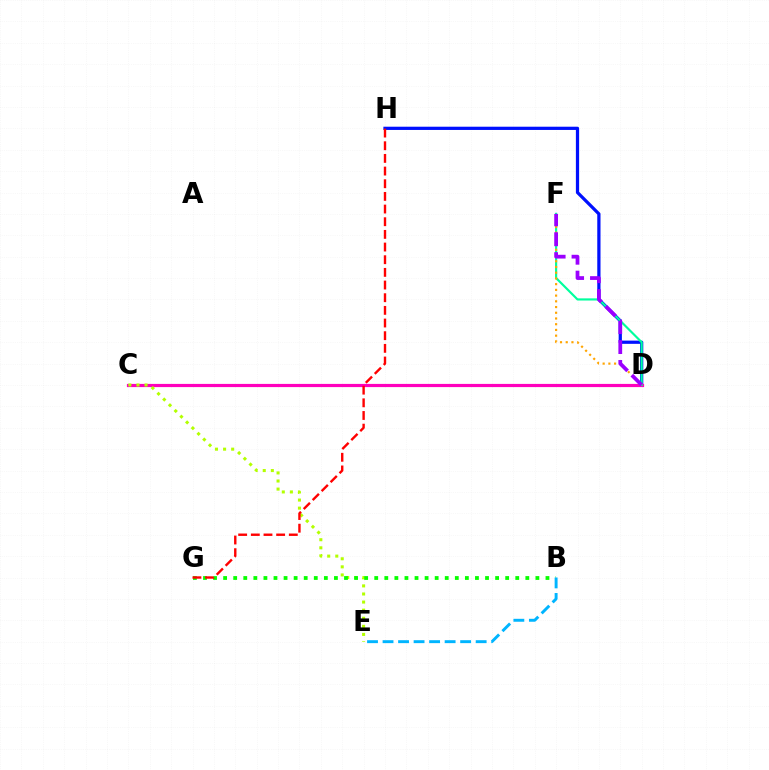{('D', 'H'): [{'color': '#0010ff', 'line_style': 'solid', 'thickness': 2.33}], ('C', 'D'): [{'color': '#ff00bd', 'line_style': 'solid', 'thickness': 2.3}], ('D', 'F'): [{'color': '#00ff9d', 'line_style': 'solid', 'thickness': 1.56}, {'color': '#ffa500', 'line_style': 'dotted', 'thickness': 1.56}, {'color': '#9b00ff', 'line_style': 'dashed', 'thickness': 2.71}], ('C', 'E'): [{'color': '#b3ff00', 'line_style': 'dotted', 'thickness': 2.2}], ('B', 'G'): [{'color': '#08ff00', 'line_style': 'dotted', 'thickness': 2.74}], ('B', 'E'): [{'color': '#00b5ff', 'line_style': 'dashed', 'thickness': 2.11}], ('G', 'H'): [{'color': '#ff0000', 'line_style': 'dashed', 'thickness': 1.72}]}